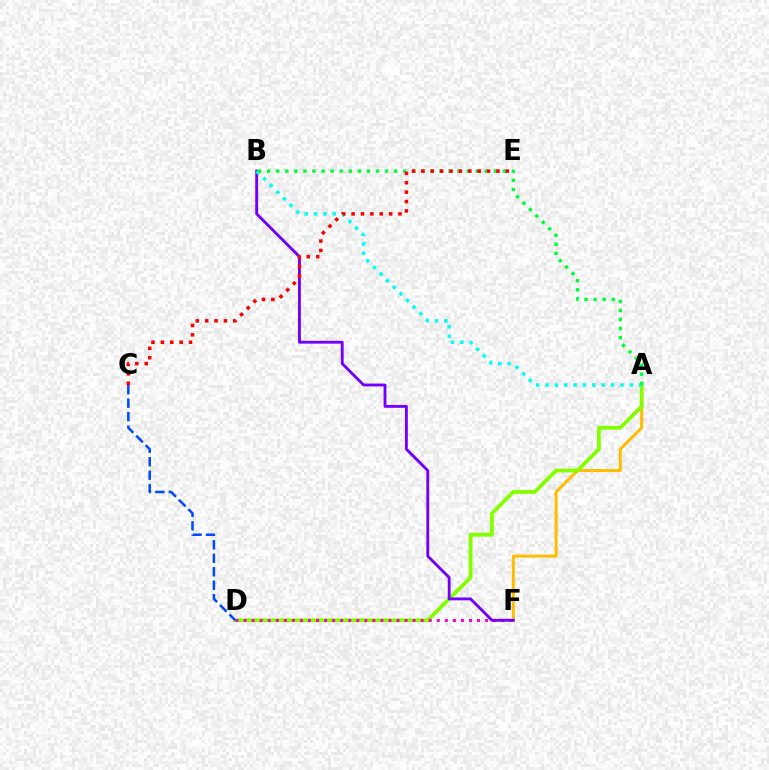{('A', 'F'): [{'color': '#ffbd00', 'line_style': 'solid', 'thickness': 2.17}], ('A', 'D'): [{'color': '#84ff00', 'line_style': 'solid', 'thickness': 2.73}], ('C', 'D'): [{'color': '#004bff', 'line_style': 'dashed', 'thickness': 1.83}], ('D', 'F'): [{'color': '#ff00cf', 'line_style': 'dotted', 'thickness': 2.19}], ('B', 'F'): [{'color': '#7200ff', 'line_style': 'solid', 'thickness': 2.06}], ('A', 'B'): [{'color': '#00fff6', 'line_style': 'dotted', 'thickness': 2.54}, {'color': '#00ff39', 'line_style': 'dotted', 'thickness': 2.46}], ('C', 'E'): [{'color': '#ff0000', 'line_style': 'dotted', 'thickness': 2.55}]}